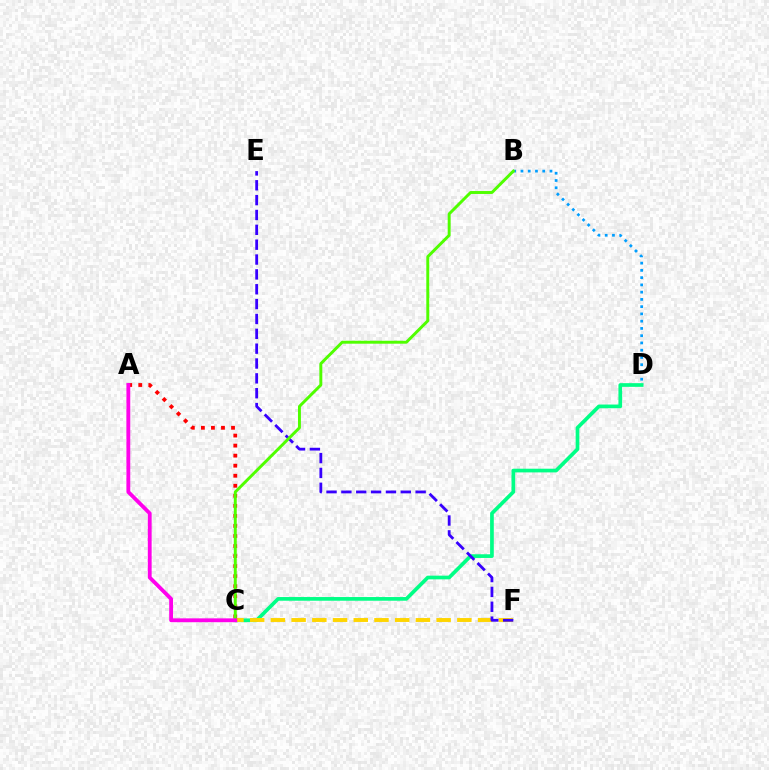{('C', 'D'): [{'color': '#00ff86', 'line_style': 'solid', 'thickness': 2.66}], ('B', 'D'): [{'color': '#009eff', 'line_style': 'dotted', 'thickness': 1.97}], ('C', 'F'): [{'color': '#ffd500', 'line_style': 'dashed', 'thickness': 2.81}], ('A', 'C'): [{'color': '#ff0000', 'line_style': 'dotted', 'thickness': 2.73}, {'color': '#ff00ed', 'line_style': 'solid', 'thickness': 2.76}], ('E', 'F'): [{'color': '#3700ff', 'line_style': 'dashed', 'thickness': 2.02}], ('B', 'C'): [{'color': '#4fff00', 'line_style': 'solid', 'thickness': 2.12}]}